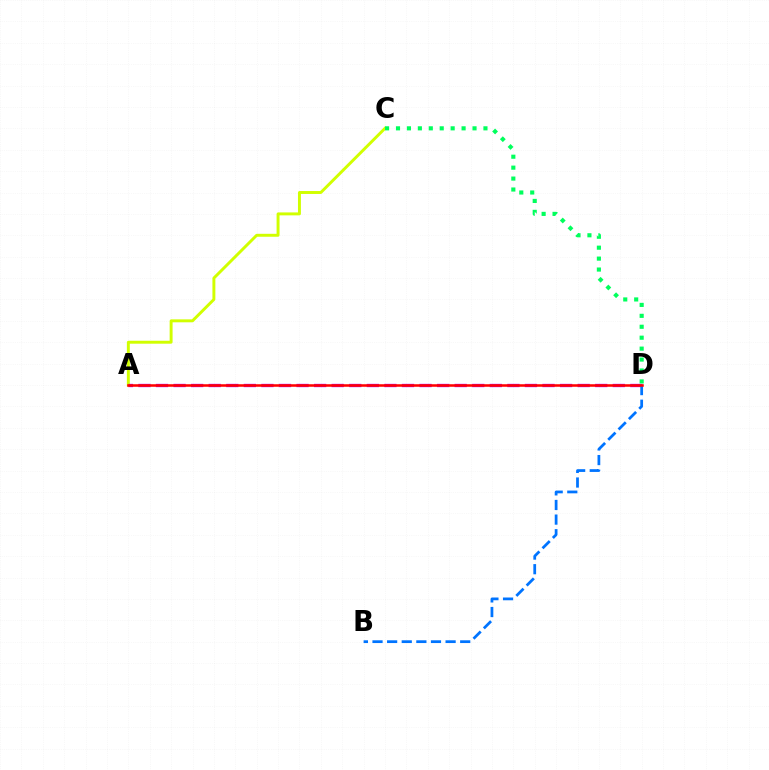{('A', 'C'): [{'color': '#d1ff00', 'line_style': 'solid', 'thickness': 2.12}], ('A', 'D'): [{'color': '#b900ff', 'line_style': 'dashed', 'thickness': 2.39}, {'color': '#ff0000', 'line_style': 'solid', 'thickness': 1.83}], ('C', 'D'): [{'color': '#00ff5c', 'line_style': 'dotted', 'thickness': 2.97}], ('B', 'D'): [{'color': '#0074ff', 'line_style': 'dashed', 'thickness': 1.99}]}